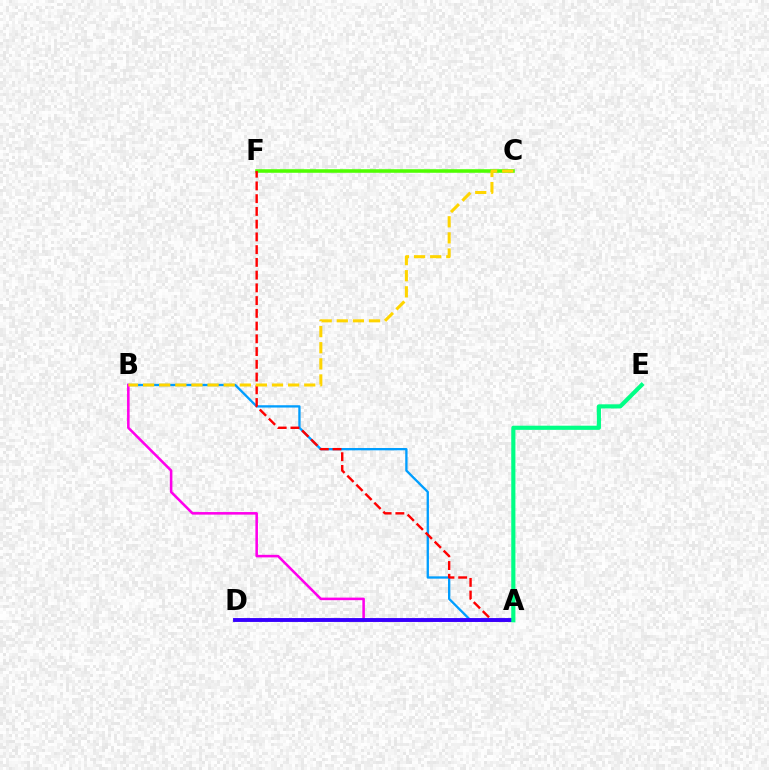{('A', 'B'): [{'color': '#009eff', 'line_style': 'solid', 'thickness': 1.67}, {'color': '#ff00ed', 'line_style': 'solid', 'thickness': 1.84}], ('C', 'F'): [{'color': '#4fff00', 'line_style': 'solid', 'thickness': 2.56}], ('A', 'F'): [{'color': '#ff0000', 'line_style': 'dashed', 'thickness': 1.73}], ('A', 'D'): [{'color': '#3700ff', 'line_style': 'solid', 'thickness': 2.8}], ('A', 'E'): [{'color': '#00ff86', 'line_style': 'solid', 'thickness': 2.99}], ('B', 'C'): [{'color': '#ffd500', 'line_style': 'dashed', 'thickness': 2.19}]}